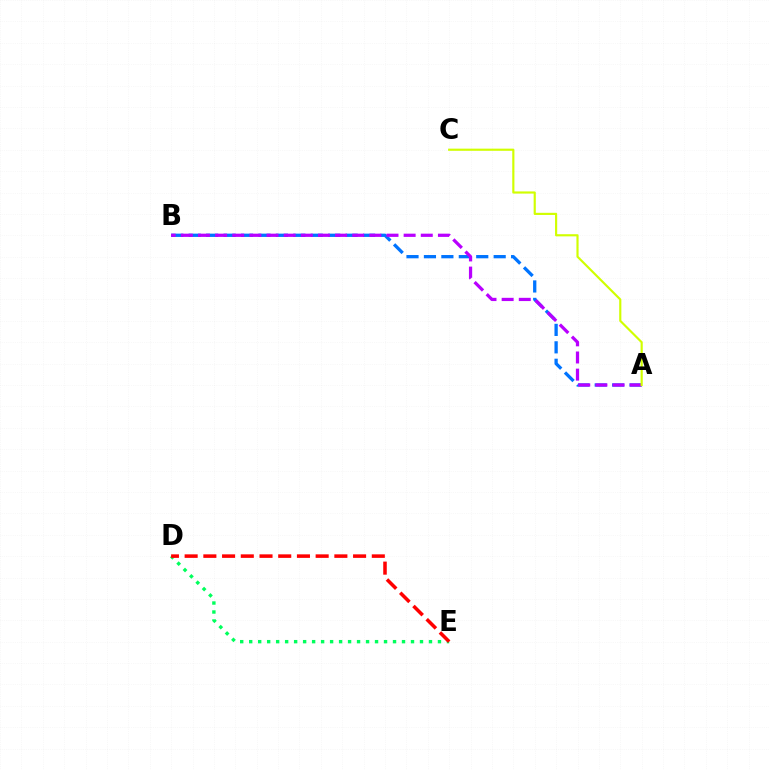{('A', 'B'): [{'color': '#0074ff', 'line_style': 'dashed', 'thickness': 2.37}, {'color': '#b900ff', 'line_style': 'dashed', 'thickness': 2.33}], ('D', 'E'): [{'color': '#00ff5c', 'line_style': 'dotted', 'thickness': 2.44}, {'color': '#ff0000', 'line_style': 'dashed', 'thickness': 2.54}], ('A', 'C'): [{'color': '#d1ff00', 'line_style': 'solid', 'thickness': 1.55}]}